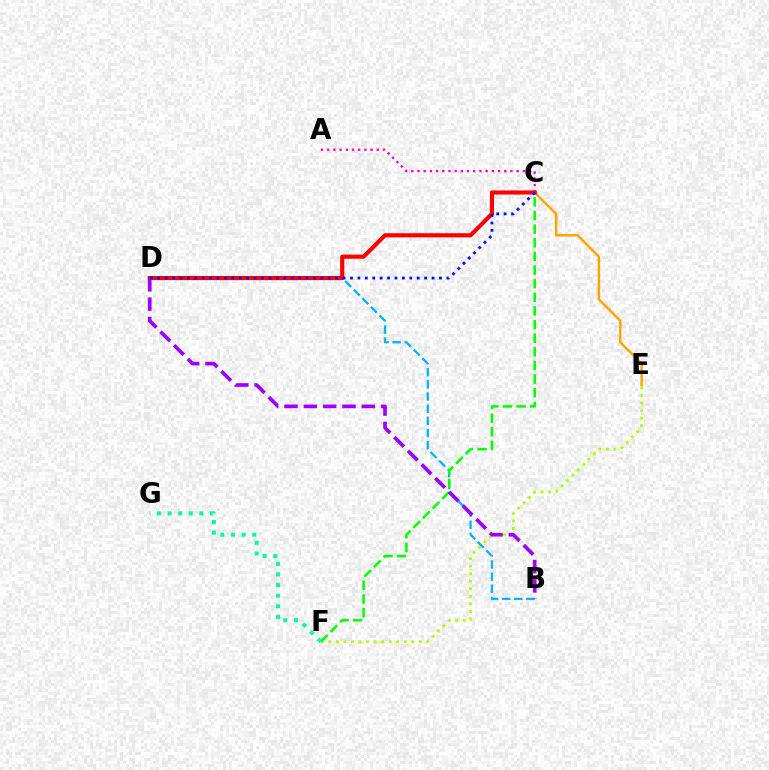{('E', 'F'): [{'color': '#b3ff00', 'line_style': 'dotted', 'thickness': 2.05}], ('B', 'D'): [{'color': '#00b5ff', 'line_style': 'dashed', 'thickness': 1.65}, {'color': '#9b00ff', 'line_style': 'dashed', 'thickness': 2.63}], ('C', 'E'): [{'color': '#ffa500', 'line_style': 'solid', 'thickness': 1.78}], ('A', 'C'): [{'color': '#ff00bd', 'line_style': 'dotted', 'thickness': 1.68}], ('C', 'F'): [{'color': '#08ff00', 'line_style': 'dashed', 'thickness': 1.85}], ('C', 'D'): [{'color': '#ff0000', 'line_style': 'solid', 'thickness': 2.98}, {'color': '#0010ff', 'line_style': 'dotted', 'thickness': 2.01}], ('F', 'G'): [{'color': '#00ff9d', 'line_style': 'dotted', 'thickness': 2.88}]}